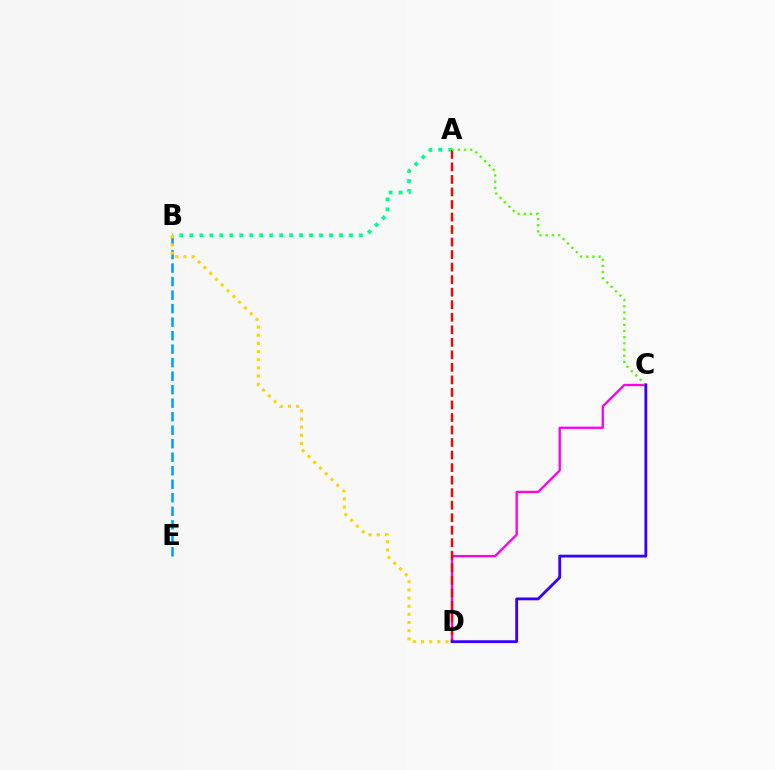{('B', 'E'): [{'color': '#009eff', 'line_style': 'dashed', 'thickness': 1.84}], ('C', 'D'): [{'color': '#ff00ed', 'line_style': 'solid', 'thickness': 1.68}, {'color': '#3700ff', 'line_style': 'solid', 'thickness': 2.03}], ('A', 'B'): [{'color': '#00ff86', 'line_style': 'dotted', 'thickness': 2.71}], ('A', 'D'): [{'color': '#ff0000', 'line_style': 'dashed', 'thickness': 1.7}], ('A', 'C'): [{'color': '#4fff00', 'line_style': 'dotted', 'thickness': 1.68}], ('B', 'D'): [{'color': '#ffd500', 'line_style': 'dotted', 'thickness': 2.22}]}